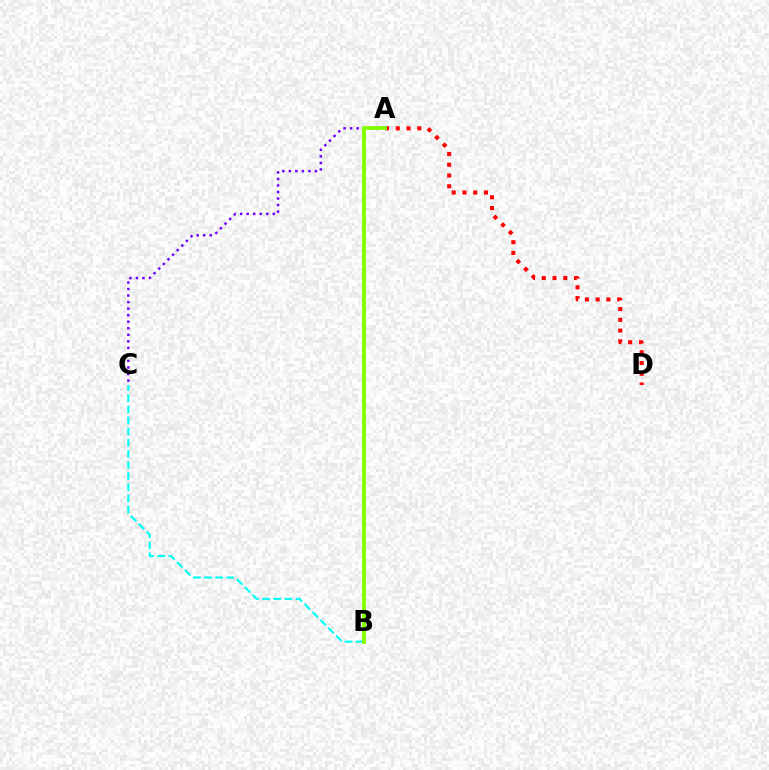{('A', 'D'): [{'color': '#ff0000', 'line_style': 'dotted', 'thickness': 2.92}], ('B', 'C'): [{'color': '#00fff6', 'line_style': 'dashed', 'thickness': 1.51}], ('A', 'C'): [{'color': '#7200ff', 'line_style': 'dotted', 'thickness': 1.78}], ('A', 'B'): [{'color': '#84ff00', 'line_style': 'solid', 'thickness': 2.81}]}